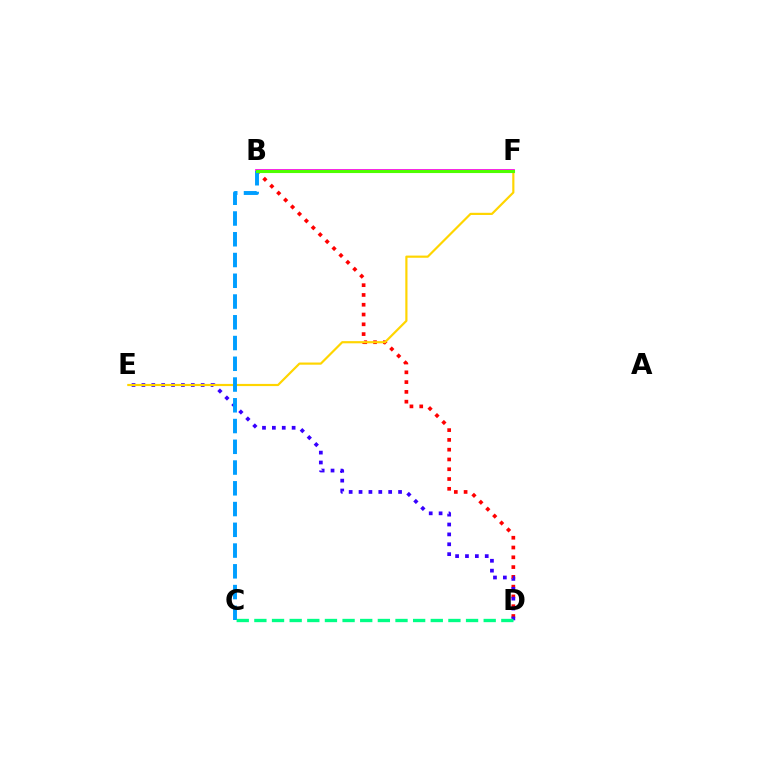{('B', 'D'): [{'color': '#ff0000', 'line_style': 'dotted', 'thickness': 2.66}], ('D', 'E'): [{'color': '#3700ff', 'line_style': 'dotted', 'thickness': 2.68}], ('E', 'F'): [{'color': '#ffd500', 'line_style': 'solid', 'thickness': 1.57}], ('B', 'F'): [{'color': '#ff00ed', 'line_style': 'solid', 'thickness': 2.69}, {'color': '#4fff00', 'line_style': 'solid', 'thickness': 2.23}], ('C', 'D'): [{'color': '#00ff86', 'line_style': 'dashed', 'thickness': 2.4}], ('B', 'C'): [{'color': '#009eff', 'line_style': 'dashed', 'thickness': 2.82}]}